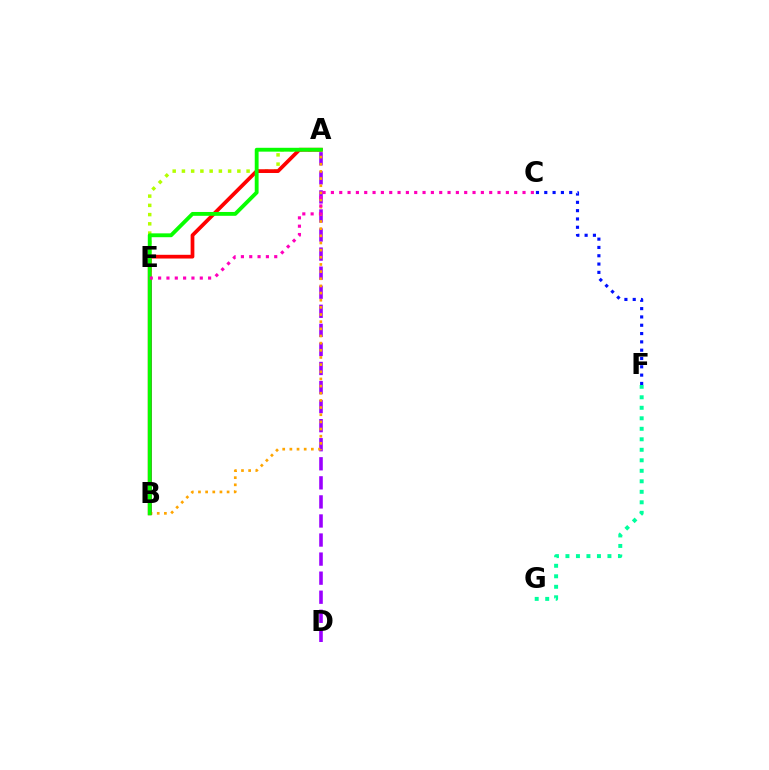{('F', 'G'): [{'color': '#00ff9d', 'line_style': 'dotted', 'thickness': 2.85}], ('B', 'E'): [{'color': '#00b5ff', 'line_style': 'solid', 'thickness': 2.73}], ('A', 'D'): [{'color': '#9b00ff', 'line_style': 'dashed', 'thickness': 2.59}], ('C', 'F'): [{'color': '#0010ff', 'line_style': 'dotted', 'thickness': 2.26}], ('A', 'B'): [{'color': '#ffa500', 'line_style': 'dotted', 'thickness': 1.94}, {'color': '#ff0000', 'line_style': 'solid', 'thickness': 2.69}, {'color': '#08ff00', 'line_style': 'solid', 'thickness': 2.77}], ('A', 'E'): [{'color': '#b3ff00', 'line_style': 'dotted', 'thickness': 2.51}], ('C', 'E'): [{'color': '#ff00bd', 'line_style': 'dotted', 'thickness': 2.26}]}